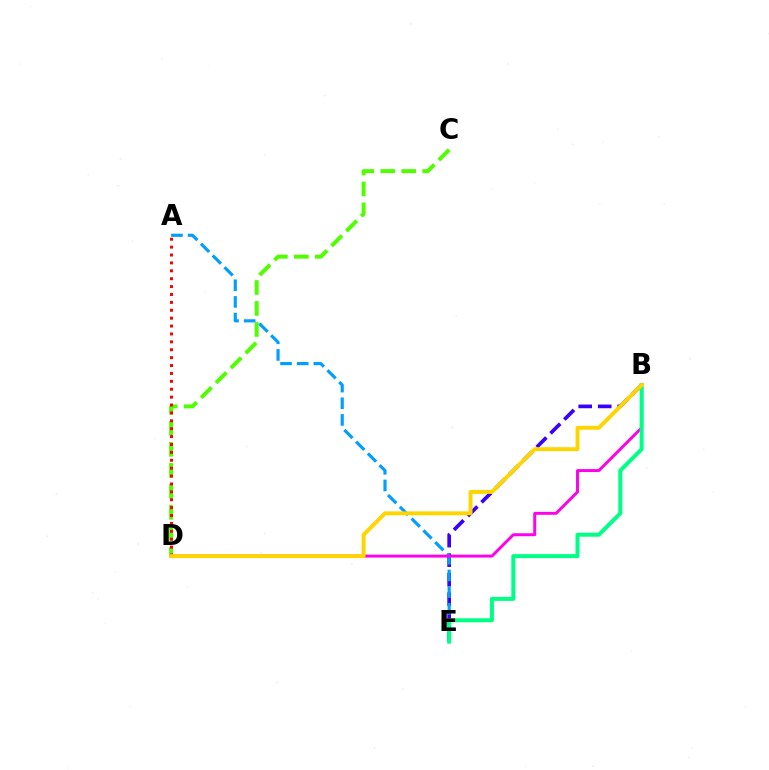{('C', 'D'): [{'color': '#4fff00', 'line_style': 'dashed', 'thickness': 2.85}], ('B', 'E'): [{'color': '#3700ff', 'line_style': 'dashed', 'thickness': 2.65}, {'color': '#00ff86', 'line_style': 'solid', 'thickness': 2.87}], ('A', 'D'): [{'color': '#ff0000', 'line_style': 'dotted', 'thickness': 2.14}], ('A', 'E'): [{'color': '#009eff', 'line_style': 'dashed', 'thickness': 2.26}], ('B', 'D'): [{'color': '#ff00ed', 'line_style': 'solid', 'thickness': 2.12}, {'color': '#ffd500', 'line_style': 'solid', 'thickness': 2.82}]}